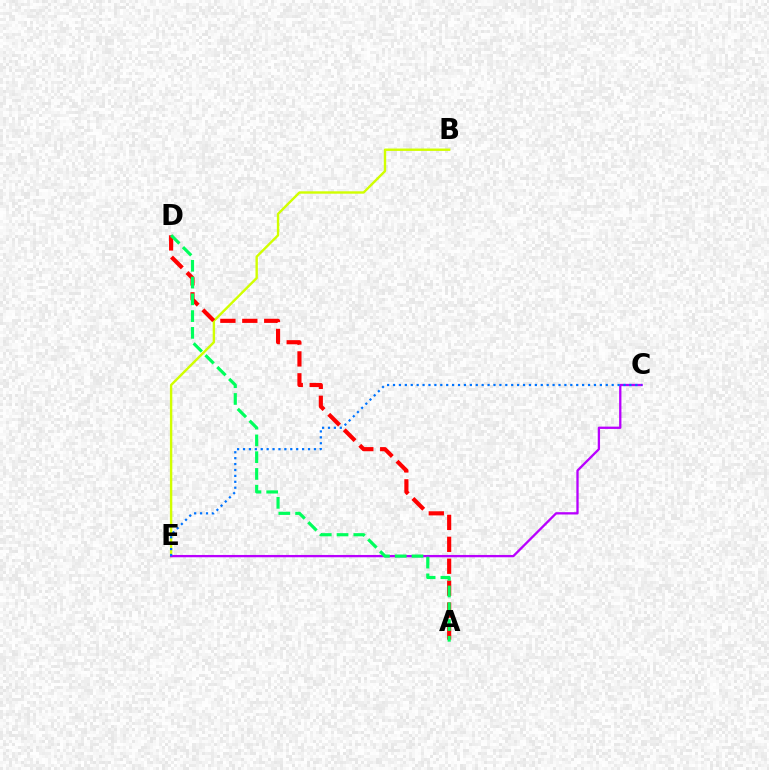{('B', 'E'): [{'color': '#d1ff00', 'line_style': 'solid', 'thickness': 1.72}], ('C', 'E'): [{'color': '#b900ff', 'line_style': 'solid', 'thickness': 1.66}, {'color': '#0074ff', 'line_style': 'dotted', 'thickness': 1.61}], ('A', 'D'): [{'color': '#ff0000', 'line_style': 'dashed', 'thickness': 2.98}, {'color': '#00ff5c', 'line_style': 'dashed', 'thickness': 2.28}]}